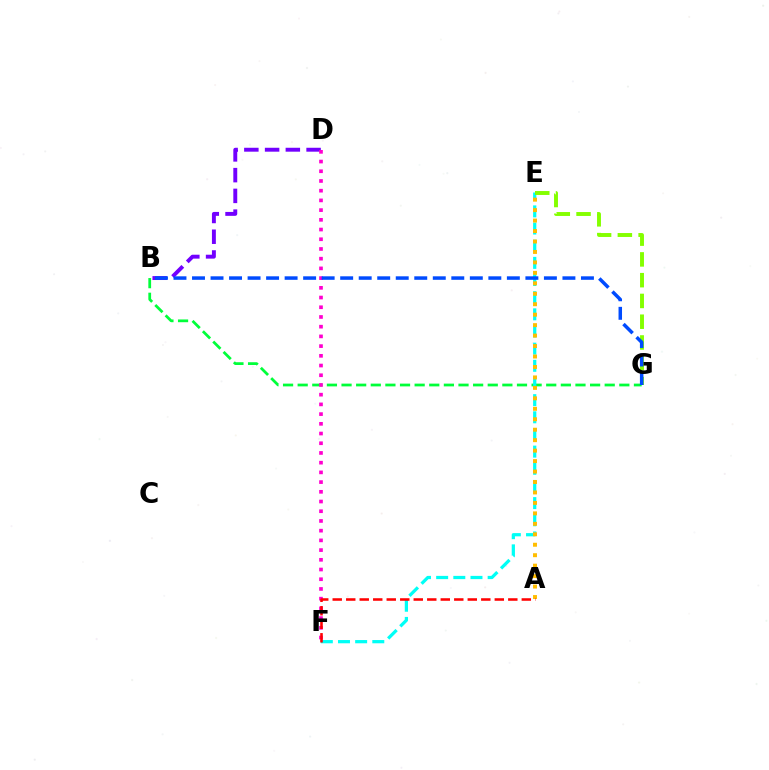{('B', 'G'): [{'color': '#00ff39', 'line_style': 'dashed', 'thickness': 1.99}, {'color': '#004bff', 'line_style': 'dashed', 'thickness': 2.52}], ('E', 'F'): [{'color': '#00fff6', 'line_style': 'dashed', 'thickness': 2.33}], ('B', 'D'): [{'color': '#7200ff', 'line_style': 'dashed', 'thickness': 2.82}], ('A', 'E'): [{'color': '#ffbd00', 'line_style': 'dotted', 'thickness': 2.84}], ('D', 'F'): [{'color': '#ff00cf', 'line_style': 'dotted', 'thickness': 2.64}], ('E', 'G'): [{'color': '#84ff00', 'line_style': 'dashed', 'thickness': 2.82}], ('A', 'F'): [{'color': '#ff0000', 'line_style': 'dashed', 'thickness': 1.83}]}